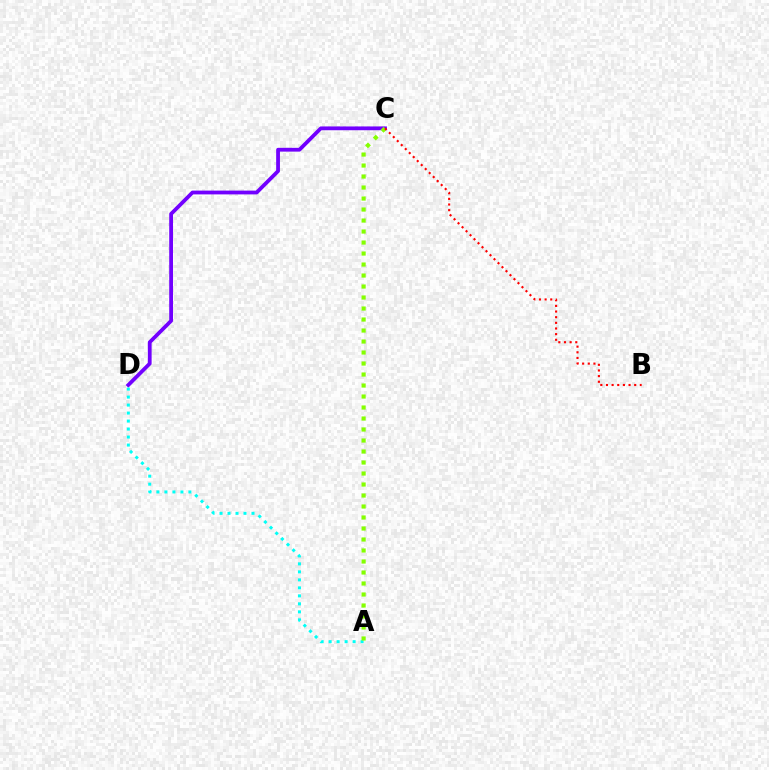{('C', 'D'): [{'color': '#7200ff', 'line_style': 'solid', 'thickness': 2.73}], ('A', 'D'): [{'color': '#00fff6', 'line_style': 'dotted', 'thickness': 2.17}], ('A', 'C'): [{'color': '#84ff00', 'line_style': 'dotted', 'thickness': 2.99}], ('B', 'C'): [{'color': '#ff0000', 'line_style': 'dotted', 'thickness': 1.54}]}